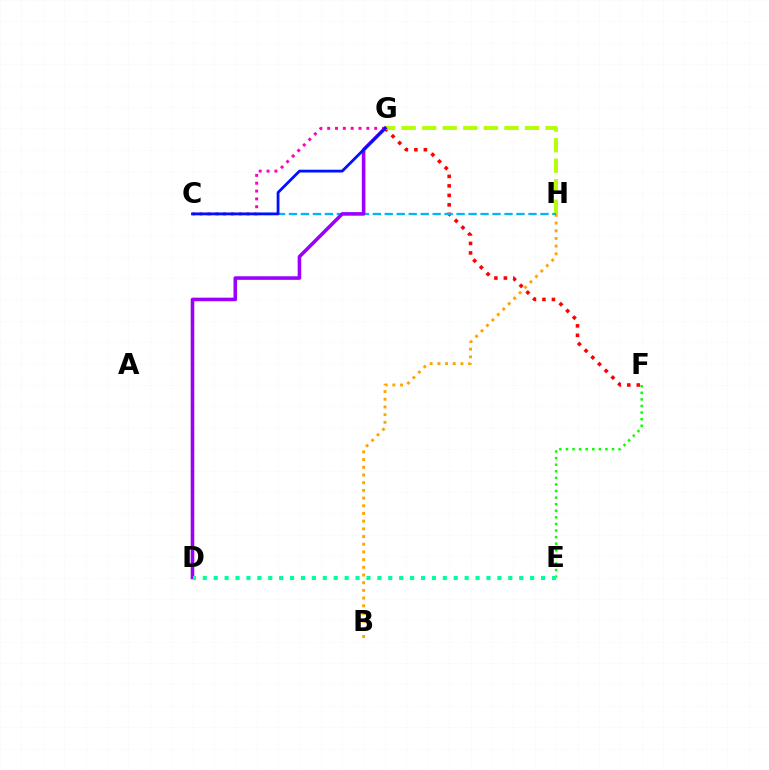{('F', 'G'): [{'color': '#ff0000', 'line_style': 'dotted', 'thickness': 2.58}], ('G', 'H'): [{'color': '#b3ff00', 'line_style': 'dashed', 'thickness': 2.79}], ('B', 'H'): [{'color': '#ffa500', 'line_style': 'dotted', 'thickness': 2.09}], ('C', 'G'): [{'color': '#ff00bd', 'line_style': 'dotted', 'thickness': 2.13}, {'color': '#0010ff', 'line_style': 'solid', 'thickness': 2.0}], ('C', 'H'): [{'color': '#00b5ff', 'line_style': 'dashed', 'thickness': 1.63}], ('D', 'G'): [{'color': '#9b00ff', 'line_style': 'solid', 'thickness': 2.57}], ('E', 'F'): [{'color': '#08ff00', 'line_style': 'dotted', 'thickness': 1.79}], ('D', 'E'): [{'color': '#00ff9d', 'line_style': 'dotted', 'thickness': 2.96}]}